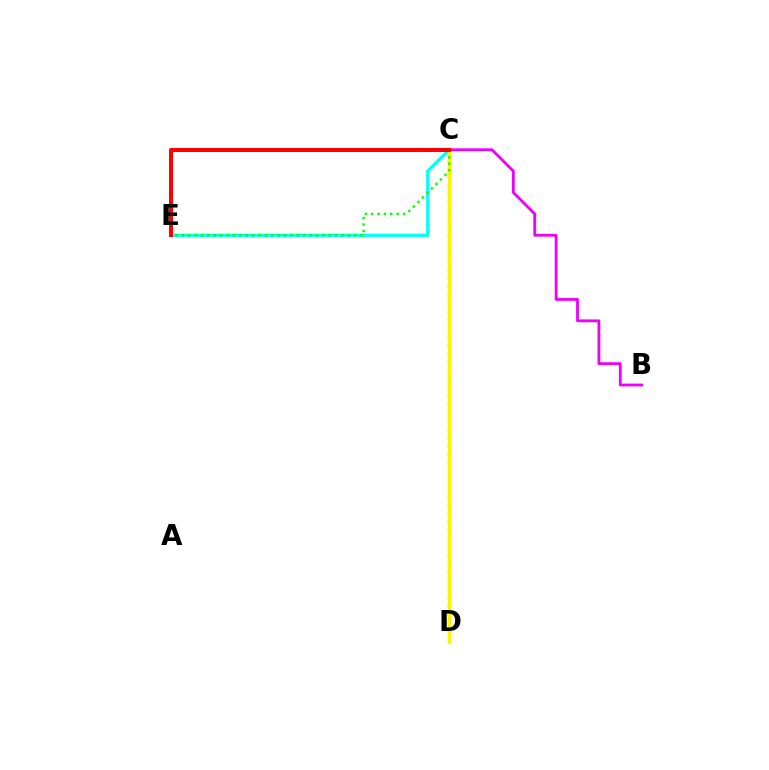{('C', 'D'): [{'color': '#0010ff', 'line_style': 'dotted', 'thickness': 2.28}, {'color': '#fcf500', 'line_style': 'solid', 'thickness': 2.32}], ('C', 'E'): [{'color': '#00fff6', 'line_style': 'solid', 'thickness': 2.33}, {'color': '#08ff00', 'line_style': 'dotted', 'thickness': 1.73}, {'color': '#ff0000', 'line_style': 'solid', 'thickness': 2.91}], ('B', 'C'): [{'color': '#ee00ff', 'line_style': 'solid', 'thickness': 2.01}]}